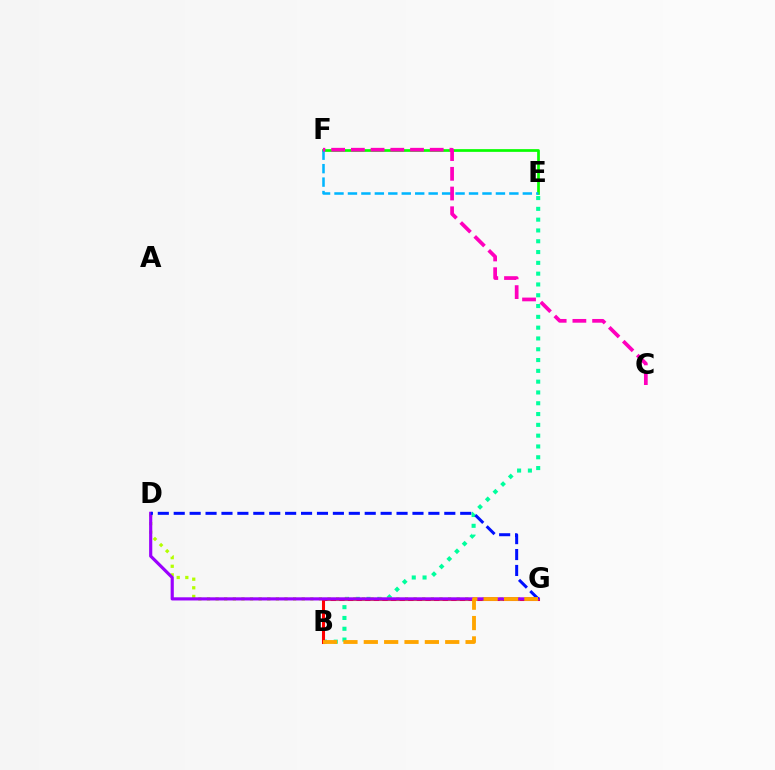{('E', 'F'): [{'color': '#08ff00', 'line_style': 'solid', 'thickness': 1.95}, {'color': '#00b5ff', 'line_style': 'dashed', 'thickness': 1.83}], ('B', 'E'): [{'color': '#00ff9d', 'line_style': 'dotted', 'thickness': 2.93}], ('B', 'G'): [{'color': '#ff0000', 'line_style': 'solid', 'thickness': 2.2}, {'color': '#ffa500', 'line_style': 'dashed', 'thickness': 2.77}], ('D', 'G'): [{'color': '#b3ff00', 'line_style': 'dotted', 'thickness': 2.34}, {'color': '#9b00ff', 'line_style': 'solid', 'thickness': 2.28}, {'color': '#0010ff', 'line_style': 'dashed', 'thickness': 2.16}], ('C', 'F'): [{'color': '#ff00bd', 'line_style': 'dashed', 'thickness': 2.68}]}